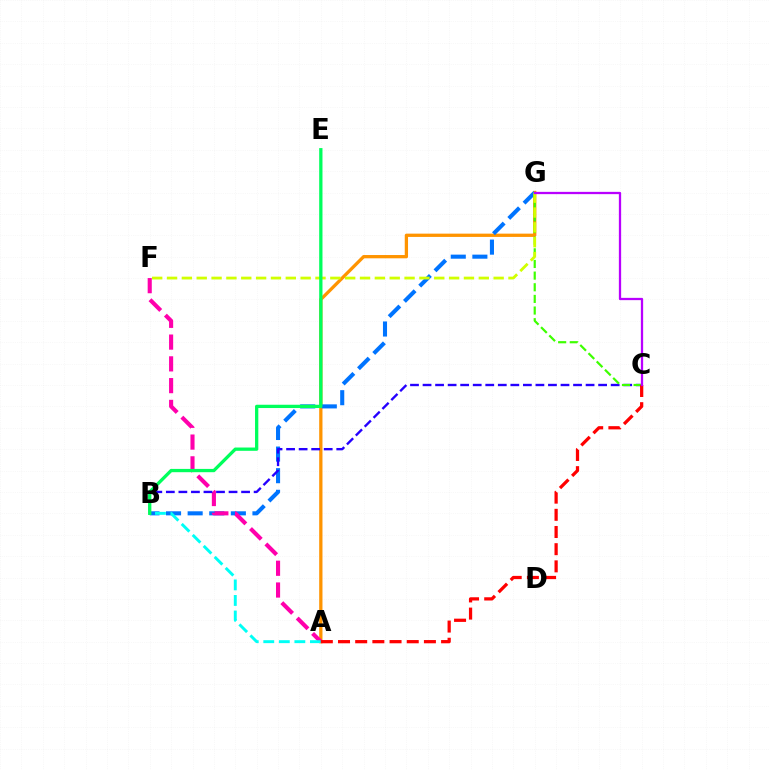{('A', 'G'): [{'color': '#ff9400', 'line_style': 'solid', 'thickness': 2.36}], ('B', 'G'): [{'color': '#0074ff', 'line_style': 'dashed', 'thickness': 2.93}], ('A', 'F'): [{'color': '#ff00ac', 'line_style': 'dashed', 'thickness': 2.96}], ('B', 'C'): [{'color': '#2500ff', 'line_style': 'dashed', 'thickness': 1.7}], ('C', 'G'): [{'color': '#3dff00', 'line_style': 'dashed', 'thickness': 1.58}, {'color': '#b900ff', 'line_style': 'solid', 'thickness': 1.64}], ('A', 'B'): [{'color': '#00fff6', 'line_style': 'dashed', 'thickness': 2.11}], ('F', 'G'): [{'color': '#d1ff00', 'line_style': 'dashed', 'thickness': 2.02}], ('B', 'E'): [{'color': '#00ff5c', 'line_style': 'solid', 'thickness': 2.37}], ('A', 'C'): [{'color': '#ff0000', 'line_style': 'dashed', 'thickness': 2.33}]}